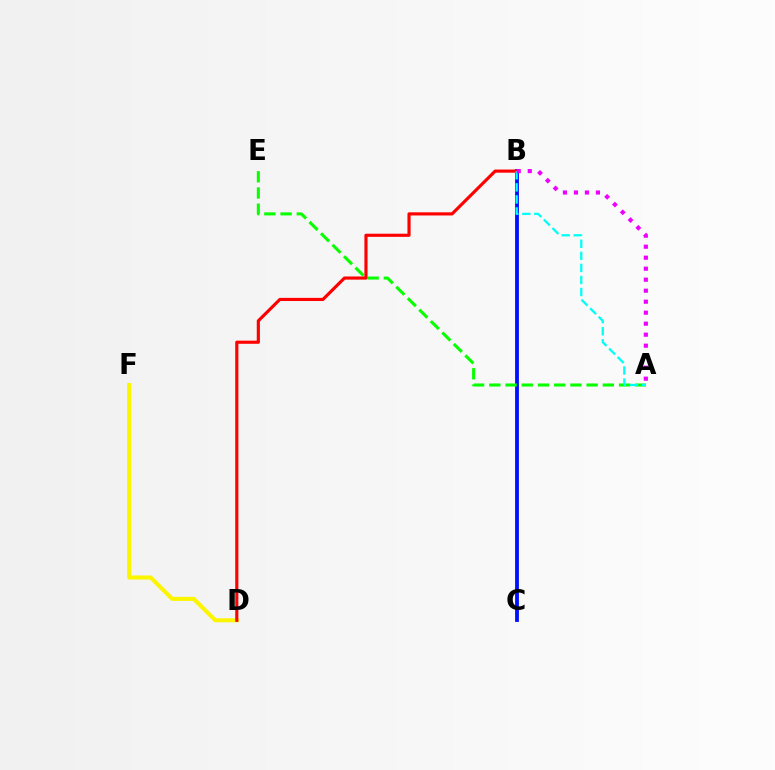{('B', 'C'): [{'color': '#0010ff', 'line_style': 'solid', 'thickness': 2.74}], ('A', 'E'): [{'color': '#08ff00', 'line_style': 'dashed', 'thickness': 2.2}], ('D', 'F'): [{'color': '#fcf500', 'line_style': 'solid', 'thickness': 2.91}], ('B', 'D'): [{'color': '#ff0000', 'line_style': 'solid', 'thickness': 2.27}], ('A', 'B'): [{'color': '#00fff6', 'line_style': 'dashed', 'thickness': 1.64}, {'color': '#ee00ff', 'line_style': 'dotted', 'thickness': 2.99}]}